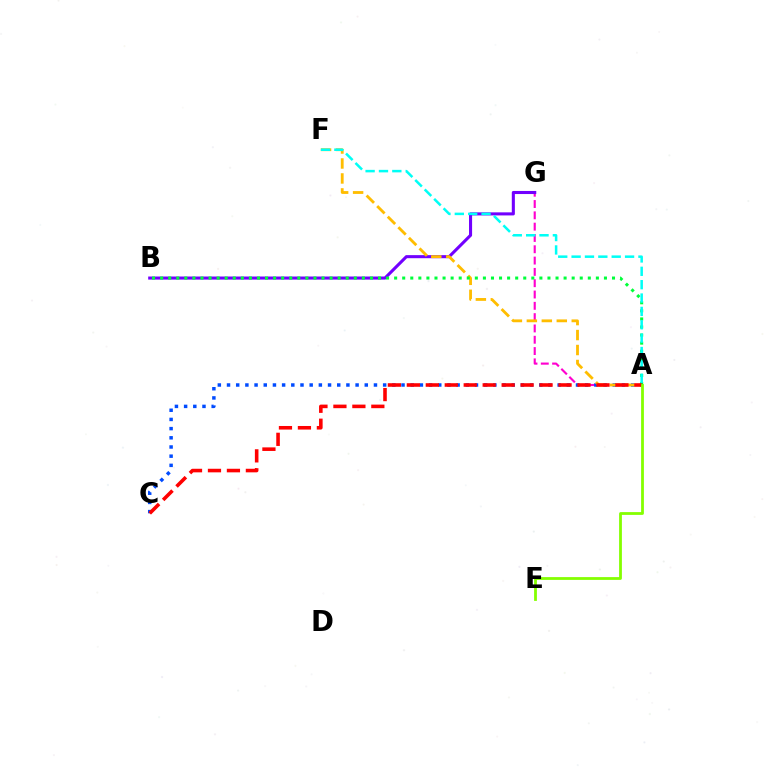{('A', 'G'): [{'color': '#ff00cf', 'line_style': 'dashed', 'thickness': 1.54}], ('B', 'G'): [{'color': '#7200ff', 'line_style': 'solid', 'thickness': 2.22}], ('A', 'C'): [{'color': '#004bff', 'line_style': 'dotted', 'thickness': 2.5}, {'color': '#ff0000', 'line_style': 'dashed', 'thickness': 2.58}], ('A', 'F'): [{'color': '#ffbd00', 'line_style': 'dashed', 'thickness': 2.03}, {'color': '#00fff6', 'line_style': 'dashed', 'thickness': 1.82}], ('A', 'B'): [{'color': '#00ff39', 'line_style': 'dotted', 'thickness': 2.19}], ('A', 'E'): [{'color': '#84ff00', 'line_style': 'solid', 'thickness': 2.01}]}